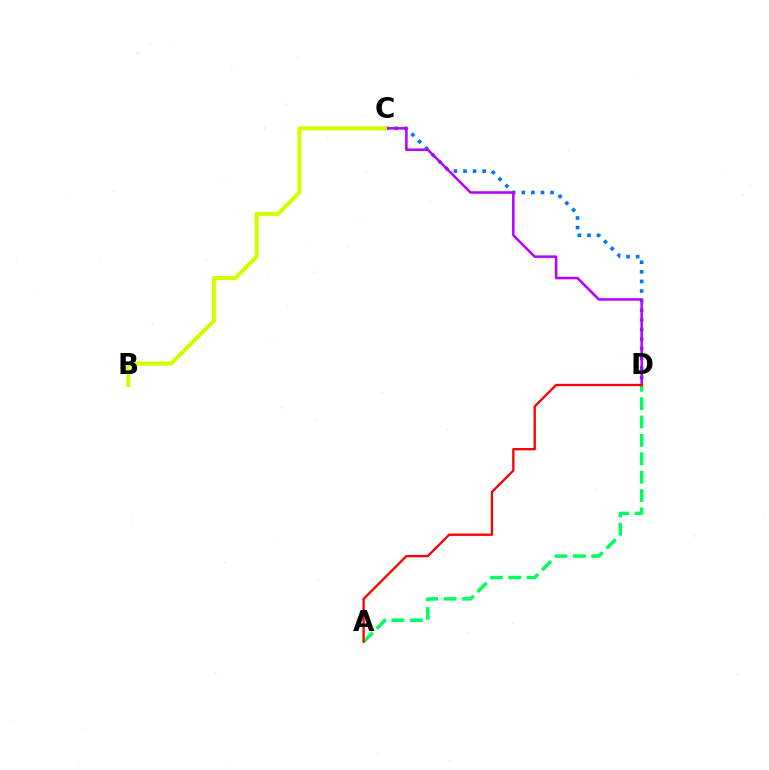{('A', 'D'): [{'color': '#00ff5c', 'line_style': 'dashed', 'thickness': 2.5}, {'color': '#ff0000', 'line_style': 'solid', 'thickness': 1.68}], ('C', 'D'): [{'color': '#0074ff', 'line_style': 'dotted', 'thickness': 2.61}, {'color': '#b900ff', 'line_style': 'solid', 'thickness': 1.83}], ('B', 'C'): [{'color': '#d1ff00', 'line_style': 'solid', 'thickness': 2.94}]}